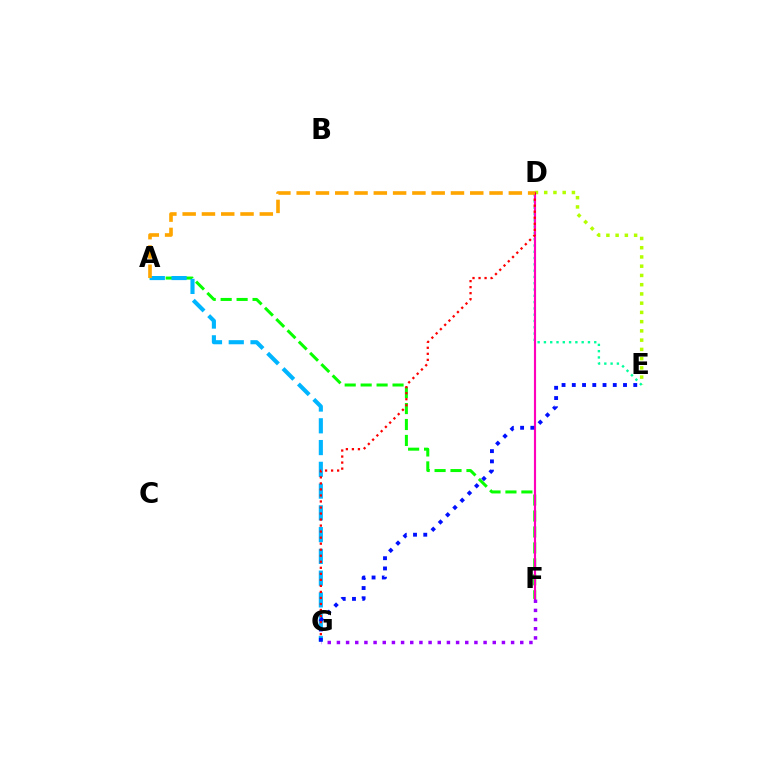{('A', 'F'): [{'color': '#08ff00', 'line_style': 'dashed', 'thickness': 2.17}], ('D', 'E'): [{'color': '#b3ff00', 'line_style': 'dotted', 'thickness': 2.51}, {'color': '#00ff9d', 'line_style': 'dotted', 'thickness': 1.71}], ('D', 'F'): [{'color': '#ff00bd', 'line_style': 'solid', 'thickness': 1.55}], ('F', 'G'): [{'color': '#9b00ff', 'line_style': 'dotted', 'thickness': 2.49}], ('A', 'G'): [{'color': '#00b5ff', 'line_style': 'dashed', 'thickness': 2.96}], ('D', 'G'): [{'color': '#ff0000', 'line_style': 'dotted', 'thickness': 1.64}], ('A', 'D'): [{'color': '#ffa500', 'line_style': 'dashed', 'thickness': 2.62}], ('E', 'G'): [{'color': '#0010ff', 'line_style': 'dotted', 'thickness': 2.78}]}